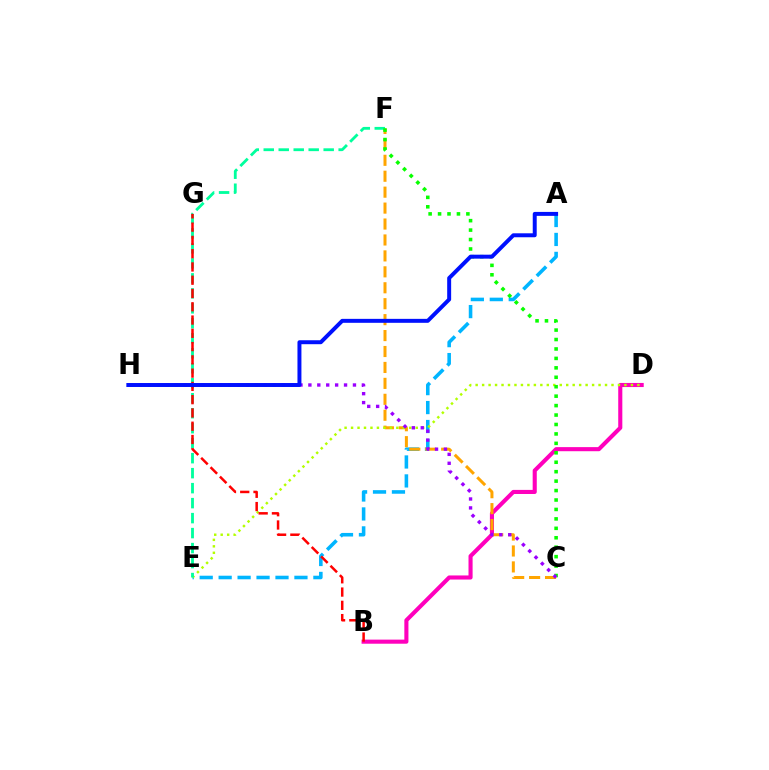{('B', 'D'): [{'color': '#ff00bd', 'line_style': 'solid', 'thickness': 2.95}], ('A', 'E'): [{'color': '#00b5ff', 'line_style': 'dashed', 'thickness': 2.57}], ('C', 'F'): [{'color': '#ffa500', 'line_style': 'dashed', 'thickness': 2.16}, {'color': '#08ff00', 'line_style': 'dotted', 'thickness': 2.56}], ('D', 'E'): [{'color': '#b3ff00', 'line_style': 'dotted', 'thickness': 1.76}], ('E', 'F'): [{'color': '#00ff9d', 'line_style': 'dashed', 'thickness': 2.04}], ('B', 'G'): [{'color': '#ff0000', 'line_style': 'dashed', 'thickness': 1.8}], ('C', 'H'): [{'color': '#9b00ff', 'line_style': 'dotted', 'thickness': 2.42}], ('A', 'H'): [{'color': '#0010ff', 'line_style': 'solid', 'thickness': 2.85}]}